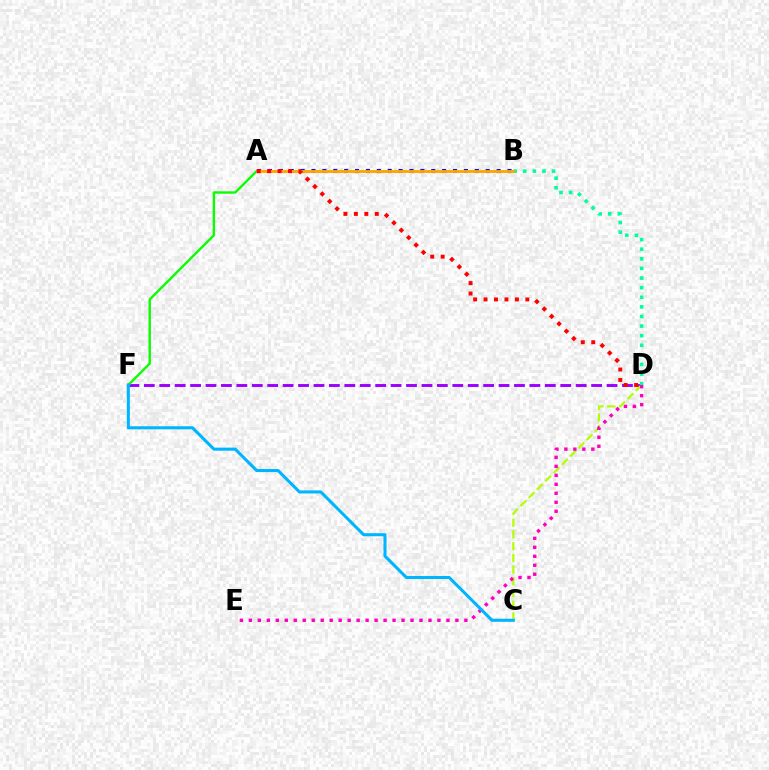{('D', 'F'): [{'color': '#9b00ff', 'line_style': 'dashed', 'thickness': 2.1}], ('C', 'D'): [{'color': '#b3ff00', 'line_style': 'dashed', 'thickness': 1.59}], ('D', 'E'): [{'color': '#ff00bd', 'line_style': 'dotted', 'thickness': 2.44}], ('B', 'D'): [{'color': '#00ff9d', 'line_style': 'dotted', 'thickness': 2.61}], ('A', 'F'): [{'color': '#08ff00', 'line_style': 'solid', 'thickness': 1.71}], ('A', 'B'): [{'color': '#0010ff', 'line_style': 'dotted', 'thickness': 2.96}, {'color': '#ffa500', 'line_style': 'solid', 'thickness': 2.05}], ('A', 'D'): [{'color': '#ff0000', 'line_style': 'dotted', 'thickness': 2.84}], ('C', 'F'): [{'color': '#00b5ff', 'line_style': 'solid', 'thickness': 2.2}]}